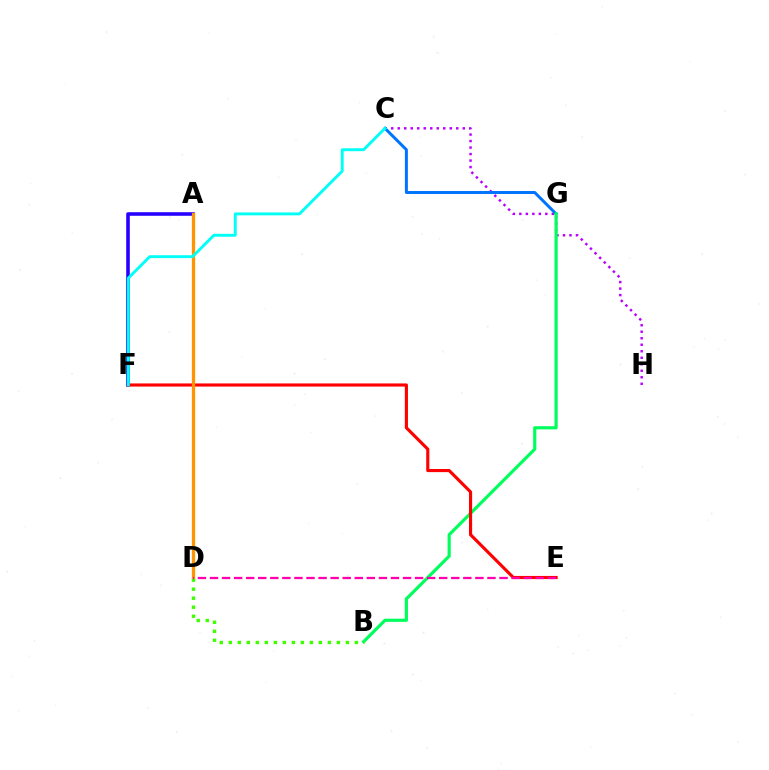{('C', 'H'): [{'color': '#b900ff', 'line_style': 'dotted', 'thickness': 1.77}], ('C', 'G'): [{'color': '#0074ff', 'line_style': 'solid', 'thickness': 2.15}], ('A', 'D'): [{'color': '#d1ff00', 'line_style': 'solid', 'thickness': 2.04}, {'color': '#ff9400', 'line_style': 'solid', 'thickness': 2.35}], ('B', 'G'): [{'color': '#00ff5c', 'line_style': 'solid', 'thickness': 2.29}], ('A', 'F'): [{'color': '#2500ff', 'line_style': 'solid', 'thickness': 2.57}], ('E', 'F'): [{'color': '#ff0000', 'line_style': 'solid', 'thickness': 2.25}], ('B', 'D'): [{'color': '#3dff00', 'line_style': 'dotted', 'thickness': 2.45}], ('D', 'E'): [{'color': '#ff00ac', 'line_style': 'dashed', 'thickness': 1.64}], ('C', 'F'): [{'color': '#00fff6', 'line_style': 'solid', 'thickness': 2.08}]}